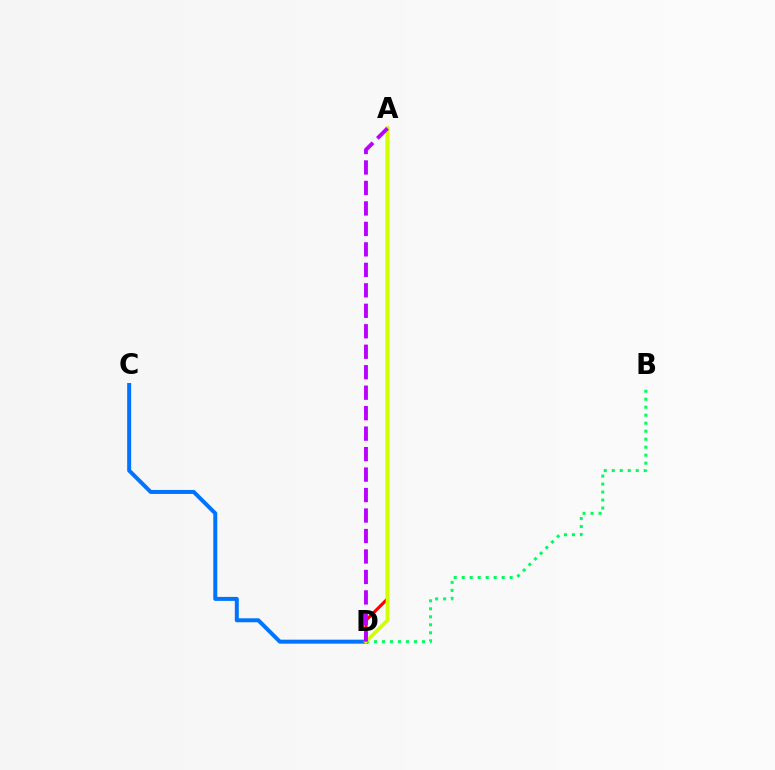{('C', 'D'): [{'color': '#0074ff', 'line_style': 'solid', 'thickness': 2.87}], ('B', 'D'): [{'color': '#00ff5c', 'line_style': 'dotted', 'thickness': 2.17}], ('A', 'D'): [{'color': '#ff0000', 'line_style': 'solid', 'thickness': 2.27}, {'color': '#d1ff00', 'line_style': 'solid', 'thickness': 2.61}, {'color': '#b900ff', 'line_style': 'dashed', 'thickness': 2.78}]}